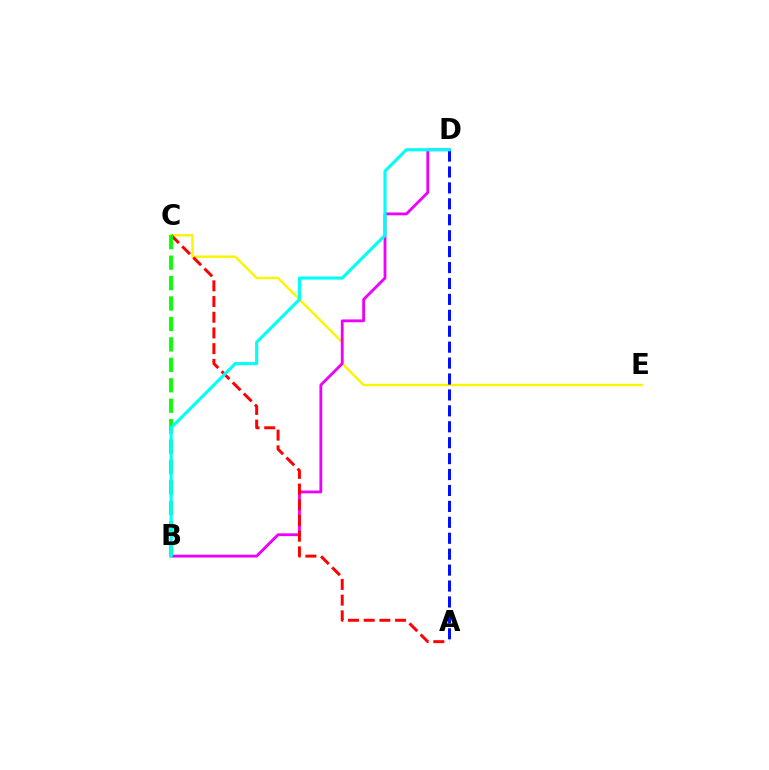{('C', 'E'): [{'color': '#fcf500', 'line_style': 'solid', 'thickness': 1.73}], ('B', 'D'): [{'color': '#ee00ff', 'line_style': 'solid', 'thickness': 2.03}, {'color': '#00fff6', 'line_style': 'solid', 'thickness': 2.24}], ('A', 'C'): [{'color': '#ff0000', 'line_style': 'dashed', 'thickness': 2.13}], ('B', 'C'): [{'color': '#08ff00', 'line_style': 'dashed', 'thickness': 2.78}], ('A', 'D'): [{'color': '#0010ff', 'line_style': 'dashed', 'thickness': 2.16}]}